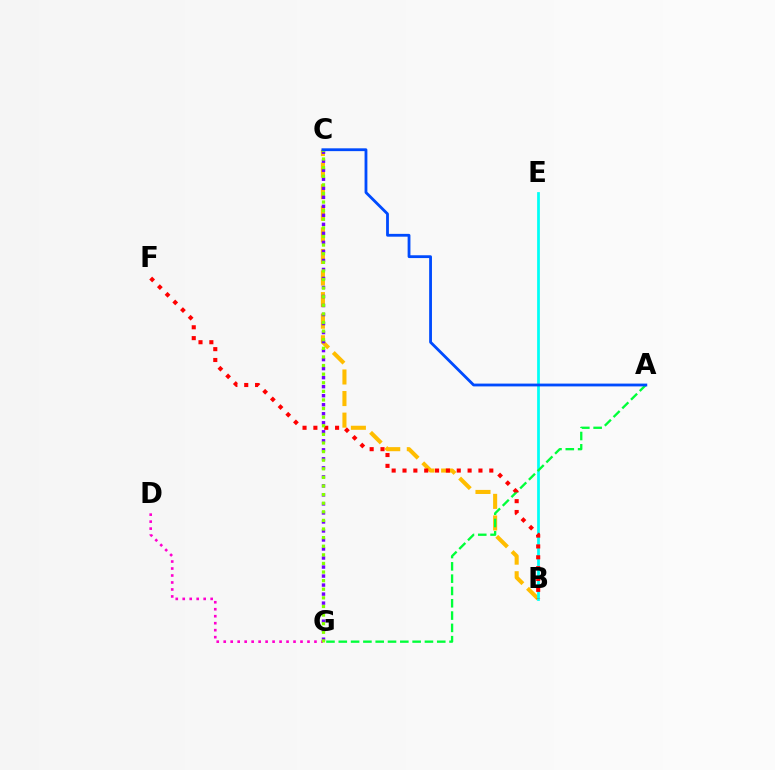{('B', 'C'): [{'color': '#ffbd00', 'line_style': 'dashed', 'thickness': 2.93}], ('D', 'G'): [{'color': '#ff00cf', 'line_style': 'dotted', 'thickness': 1.9}], ('B', 'E'): [{'color': '#00fff6', 'line_style': 'solid', 'thickness': 1.98}], ('A', 'G'): [{'color': '#00ff39', 'line_style': 'dashed', 'thickness': 1.67}], ('C', 'G'): [{'color': '#7200ff', 'line_style': 'dotted', 'thickness': 2.45}, {'color': '#84ff00', 'line_style': 'dotted', 'thickness': 2.34}], ('B', 'F'): [{'color': '#ff0000', 'line_style': 'dotted', 'thickness': 2.95}], ('A', 'C'): [{'color': '#004bff', 'line_style': 'solid', 'thickness': 2.03}]}